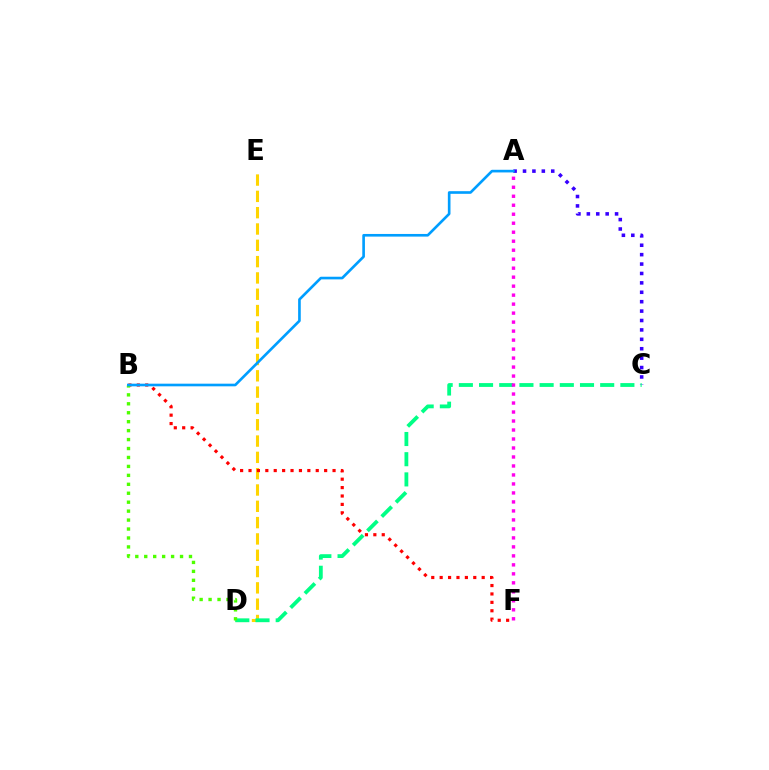{('D', 'E'): [{'color': '#ffd500', 'line_style': 'dashed', 'thickness': 2.22}], ('A', 'C'): [{'color': '#3700ff', 'line_style': 'dotted', 'thickness': 2.56}], ('C', 'D'): [{'color': '#00ff86', 'line_style': 'dashed', 'thickness': 2.74}], ('B', 'F'): [{'color': '#ff0000', 'line_style': 'dotted', 'thickness': 2.28}], ('A', 'F'): [{'color': '#ff00ed', 'line_style': 'dotted', 'thickness': 2.44}], ('B', 'D'): [{'color': '#4fff00', 'line_style': 'dotted', 'thickness': 2.43}], ('A', 'B'): [{'color': '#009eff', 'line_style': 'solid', 'thickness': 1.9}]}